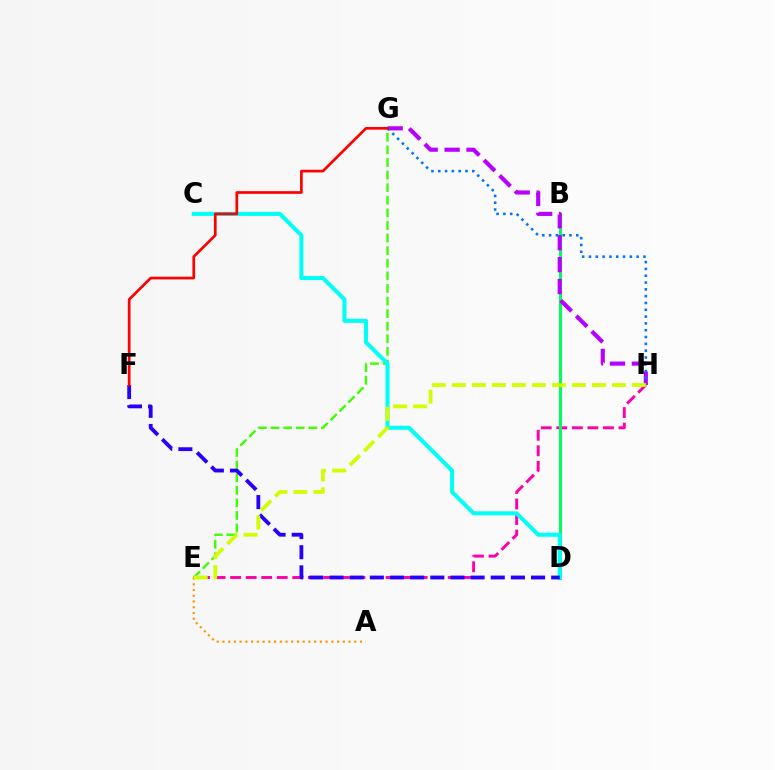{('E', 'H'): [{'color': '#ff00ac', 'line_style': 'dashed', 'thickness': 2.11}, {'color': '#d1ff00', 'line_style': 'dashed', 'thickness': 2.72}], ('B', 'D'): [{'color': '#00ff5c', 'line_style': 'solid', 'thickness': 2.16}], ('A', 'E'): [{'color': '#ff9400', 'line_style': 'dotted', 'thickness': 1.56}], ('E', 'G'): [{'color': '#3dff00', 'line_style': 'dashed', 'thickness': 1.71}], ('C', 'D'): [{'color': '#00fff6', 'line_style': 'solid', 'thickness': 2.91}], ('G', 'H'): [{'color': '#b900ff', 'line_style': 'dashed', 'thickness': 2.98}, {'color': '#0074ff', 'line_style': 'dotted', 'thickness': 1.85}], ('D', 'F'): [{'color': '#2500ff', 'line_style': 'dashed', 'thickness': 2.74}], ('F', 'G'): [{'color': '#ff0000', 'line_style': 'solid', 'thickness': 1.94}]}